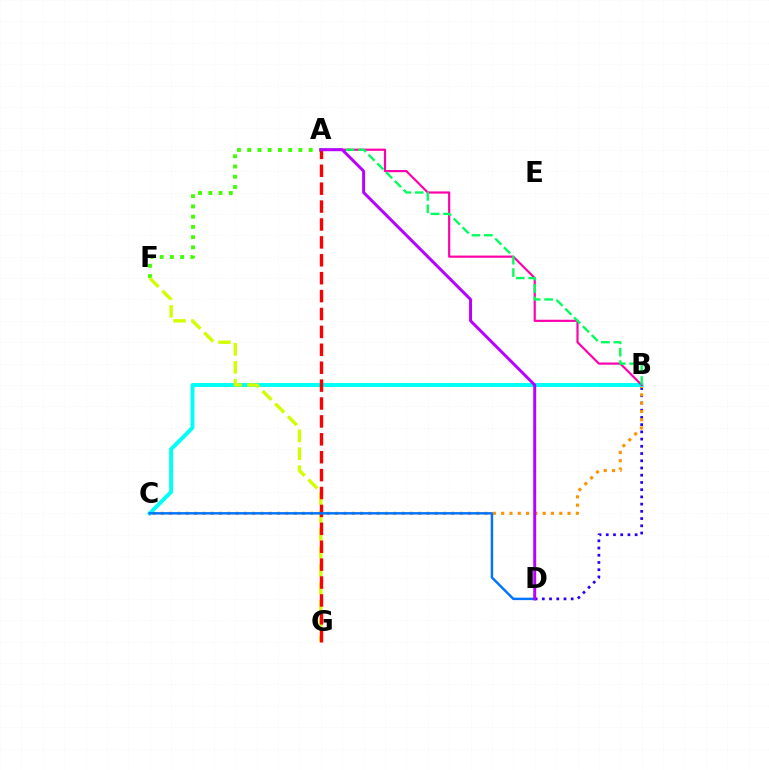{('B', 'D'): [{'color': '#2500ff', 'line_style': 'dotted', 'thickness': 1.96}], ('B', 'C'): [{'color': '#ff9400', 'line_style': 'dotted', 'thickness': 2.26}, {'color': '#00fff6', 'line_style': 'solid', 'thickness': 2.84}], ('A', 'F'): [{'color': '#3dff00', 'line_style': 'dotted', 'thickness': 2.78}], ('F', 'G'): [{'color': '#d1ff00', 'line_style': 'dashed', 'thickness': 2.44}], ('A', 'G'): [{'color': '#ff0000', 'line_style': 'dashed', 'thickness': 2.43}], ('C', 'D'): [{'color': '#0074ff', 'line_style': 'solid', 'thickness': 1.77}], ('A', 'B'): [{'color': '#ff00ac', 'line_style': 'solid', 'thickness': 1.57}, {'color': '#00ff5c', 'line_style': 'dashed', 'thickness': 1.69}], ('A', 'D'): [{'color': '#b900ff', 'line_style': 'solid', 'thickness': 2.13}]}